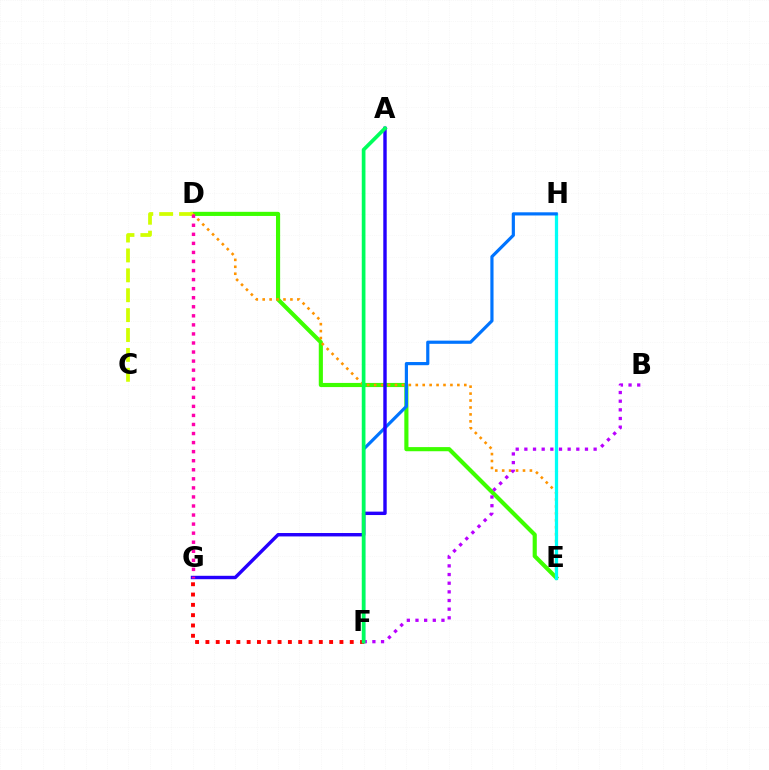{('D', 'E'): [{'color': '#3dff00', 'line_style': 'solid', 'thickness': 2.98}, {'color': '#ff9400', 'line_style': 'dotted', 'thickness': 1.88}], ('E', 'H'): [{'color': '#00fff6', 'line_style': 'solid', 'thickness': 2.34}], ('F', 'H'): [{'color': '#0074ff', 'line_style': 'solid', 'thickness': 2.29}], ('C', 'D'): [{'color': '#d1ff00', 'line_style': 'dashed', 'thickness': 2.7}], ('A', 'G'): [{'color': '#2500ff', 'line_style': 'solid', 'thickness': 2.46}], ('B', 'F'): [{'color': '#b900ff', 'line_style': 'dotted', 'thickness': 2.35}], ('F', 'G'): [{'color': '#ff0000', 'line_style': 'dotted', 'thickness': 2.8}], ('A', 'F'): [{'color': '#00ff5c', 'line_style': 'solid', 'thickness': 2.66}], ('D', 'G'): [{'color': '#ff00ac', 'line_style': 'dotted', 'thickness': 2.46}]}